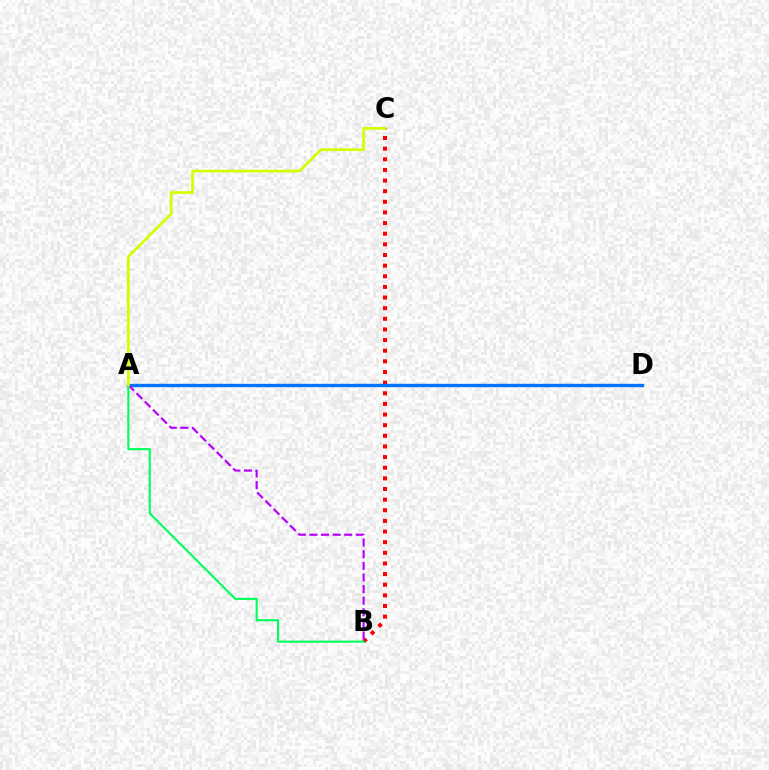{('B', 'C'): [{'color': '#ff0000', 'line_style': 'dotted', 'thickness': 2.89}], ('A', 'D'): [{'color': '#0074ff', 'line_style': 'solid', 'thickness': 2.42}], ('A', 'B'): [{'color': '#b900ff', 'line_style': 'dashed', 'thickness': 1.58}, {'color': '#00ff5c', 'line_style': 'solid', 'thickness': 1.52}], ('A', 'C'): [{'color': '#d1ff00', 'line_style': 'solid', 'thickness': 1.95}]}